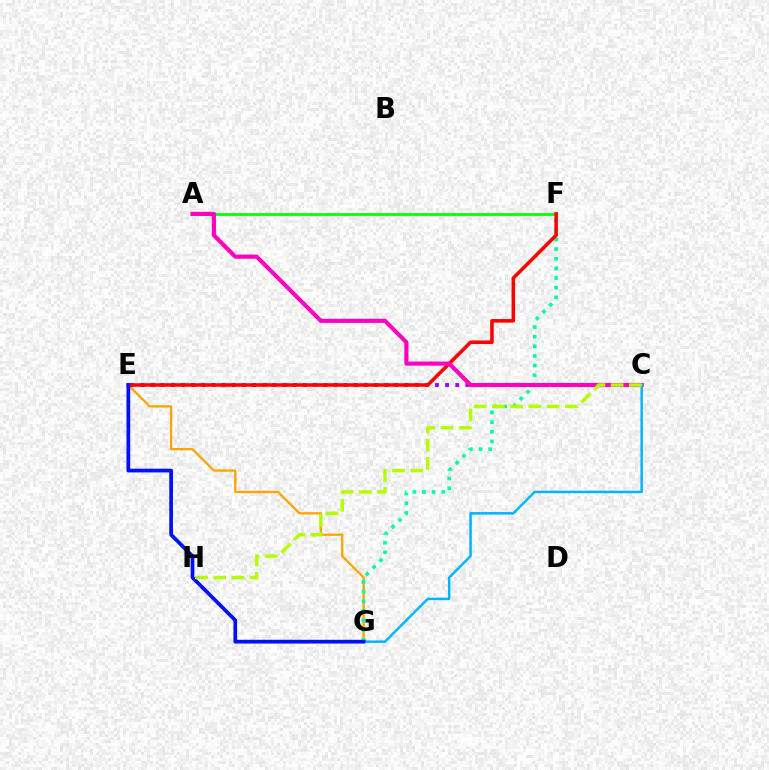{('A', 'F'): [{'color': '#08ff00', 'line_style': 'solid', 'thickness': 1.99}], ('E', 'G'): [{'color': '#ffa500', 'line_style': 'solid', 'thickness': 1.67}, {'color': '#0010ff', 'line_style': 'solid', 'thickness': 2.68}], ('F', 'G'): [{'color': '#00ff9d', 'line_style': 'dotted', 'thickness': 2.62}], ('C', 'E'): [{'color': '#9b00ff', 'line_style': 'dotted', 'thickness': 2.76}], ('E', 'F'): [{'color': '#ff0000', 'line_style': 'solid', 'thickness': 2.56}], ('A', 'C'): [{'color': '#ff00bd', 'line_style': 'solid', 'thickness': 2.98}], ('C', 'G'): [{'color': '#00b5ff', 'line_style': 'solid', 'thickness': 1.79}], ('C', 'H'): [{'color': '#b3ff00', 'line_style': 'dashed', 'thickness': 2.48}]}